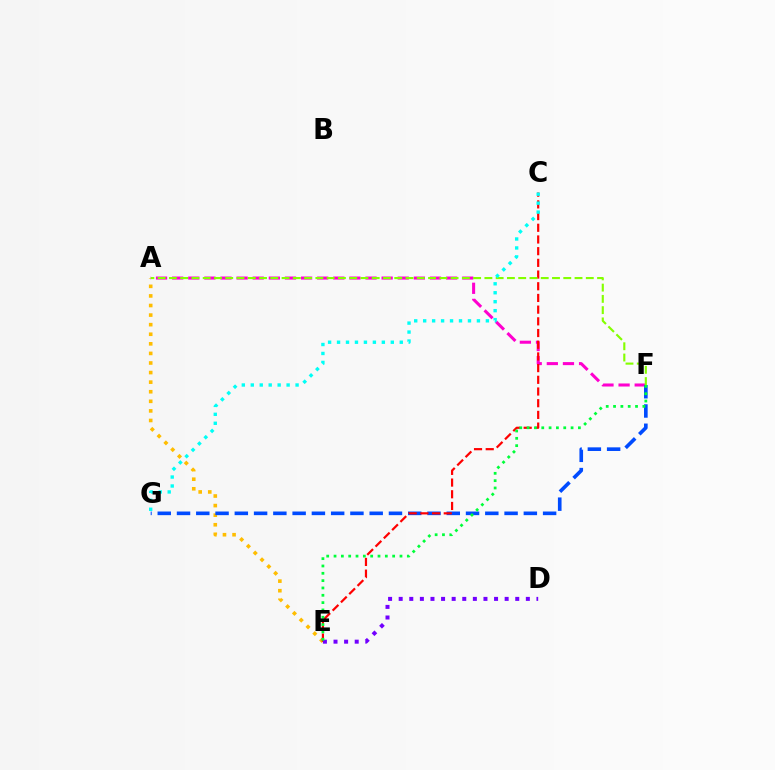{('A', 'E'): [{'color': '#ffbd00', 'line_style': 'dotted', 'thickness': 2.6}], ('A', 'F'): [{'color': '#ff00cf', 'line_style': 'dashed', 'thickness': 2.19}, {'color': '#84ff00', 'line_style': 'dashed', 'thickness': 1.53}], ('F', 'G'): [{'color': '#004bff', 'line_style': 'dashed', 'thickness': 2.62}], ('C', 'E'): [{'color': '#ff0000', 'line_style': 'dashed', 'thickness': 1.59}], ('D', 'E'): [{'color': '#7200ff', 'line_style': 'dotted', 'thickness': 2.88}], ('E', 'F'): [{'color': '#00ff39', 'line_style': 'dotted', 'thickness': 1.99}], ('C', 'G'): [{'color': '#00fff6', 'line_style': 'dotted', 'thickness': 2.43}]}